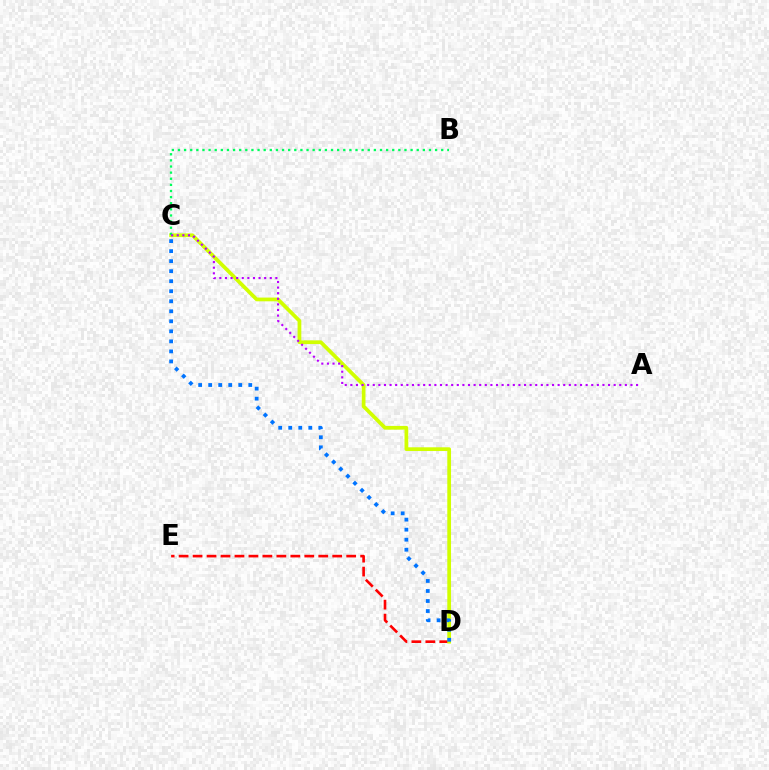{('D', 'E'): [{'color': '#ff0000', 'line_style': 'dashed', 'thickness': 1.9}], ('C', 'D'): [{'color': '#d1ff00', 'line_style': 'solid', 'thickness': 2.69}, {'color': '#0074ff', 'line_style': 'dotted', 'thickness': 2.72}], ('B', 'C'): [{'color': '#00ff5c', 'line_style': 'dotted', 'thickness': 1.66}], ('A', 'C'): [{'color': '#b900ff', 'line_style': 'dotted', 'thickness': 1.52}]}